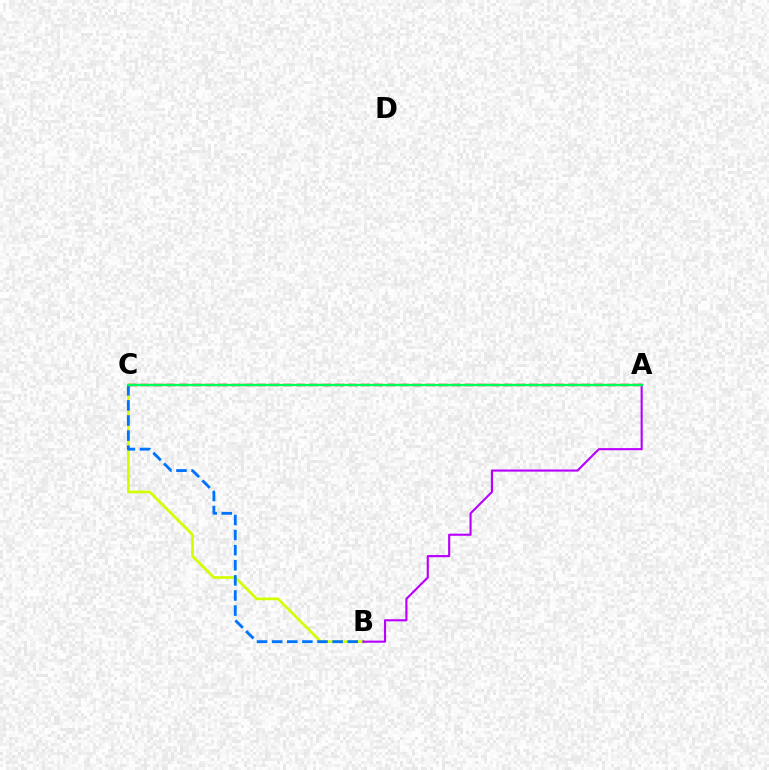{('B', 'C'): [{'color': '#d1ff00', 'line_style': 'solid', 'thickness': 1.95}, {'color': '#0074ff', 'line_style': 'dashed', 'thickness': 2.05}], ('A', 'C'): [{'color': '#ff0000', 'line_style': 'dashed', 'thickness': 1.76}, {'color': '#00ff5c', 'line_style': 'solid', 'thickness': 1.69}], ('A', 'B'): [{'color': '#b900ff', 'line_style': 'solid', 'thickness': 1.53}]}